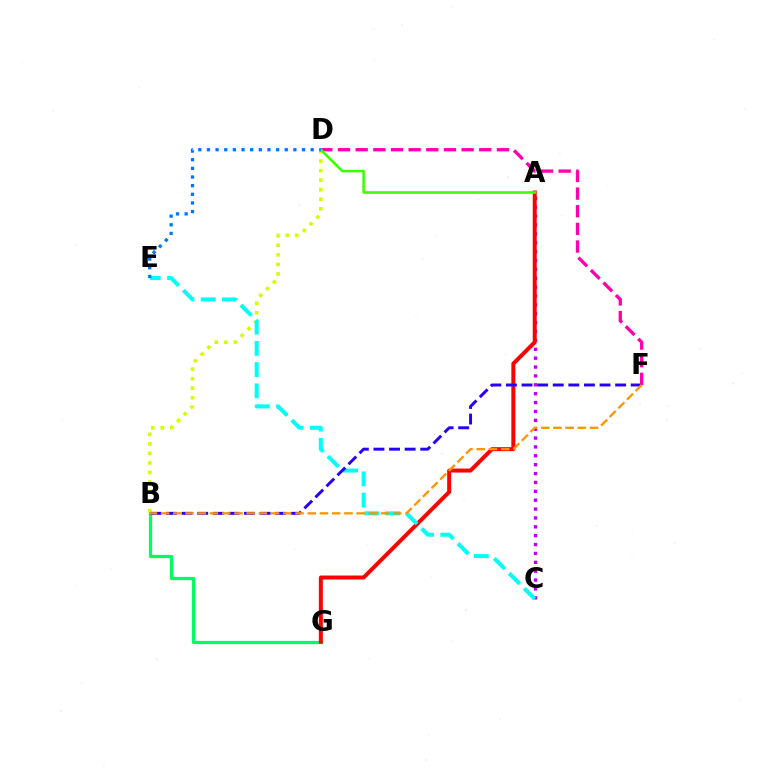{('B', 'G'): [{'color': '#00ff5c', 'line_style': 'solid', 'thickness': 2.34}], ('B', 'D'): [{'color': '#d1ff00', 'line_style': 'dotted', 'thickness': 2.59}], ('A', 'C'): [{'color': '#b900ff', 'line_style': 'dotted', 'thickness': 2.41}], ('A', 'G'): [{'color': '#ff0000', 'line_style': 'solid', 'thickness': 2.86}], ('C', 'E'): [{'color': '#00fff6', 'line_style': 'dashed', 'thickness': 2.89}], ('B', 'F'): [{'color': '#2500ff', 'line_style': 'dashed', 'thickness': 2.12}, {'color': '#ff9400', 'line_style': 'dashed', 'thickness': 1.66}], ('D', 'F'): [{'color': '#ff00ac', 'line_style': 'dashed', 'thickness': 2.4}], ('A', 'D'): [{'color': '#3dff00', 'line_style': 'solid', 'thickness': 1.85}], ('D', 'E'): [{'color': '#0074ff', 'line_style': 'dotted', 'thickness': 2.35}]}